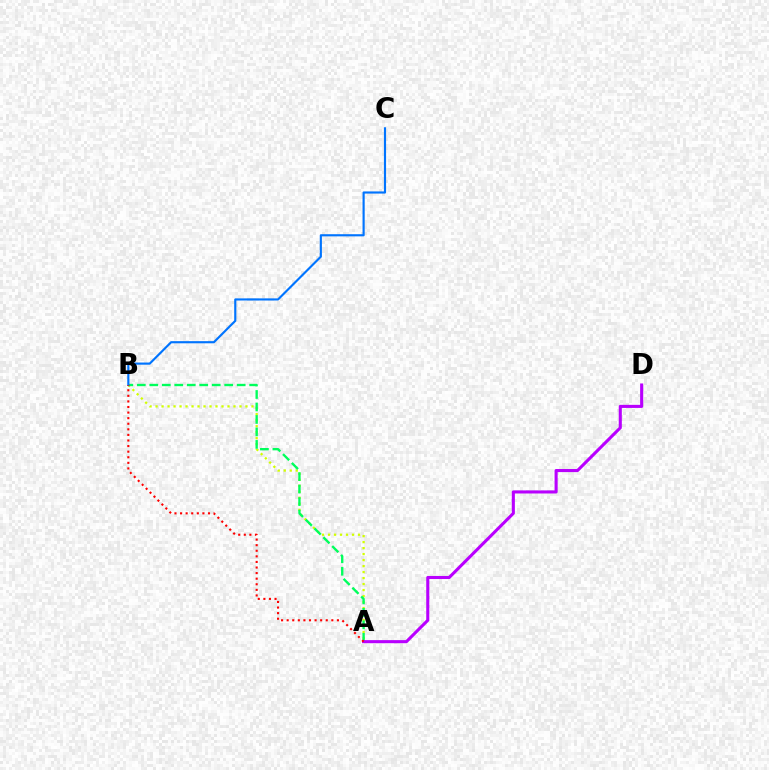{('A', 'B'): [{'color': '#d1ff00', 'line_style': 'dotted', 'thickness': 1.63}, {'color': '#00ff5c', 'line_style': 'dashed', 'thickness': 1.7}, {'color': '#ff0000', 'line_style': 'dotted', 'thickness': 1.52}], ('B', 'C'): [{'color': '#0074ff', 'line_style': 'solid', 'thickness': 1.55}], ('A', 'D'): [{'color': '#b900ff', 'line_style': 'solid', 'thickness': 2.22}]}